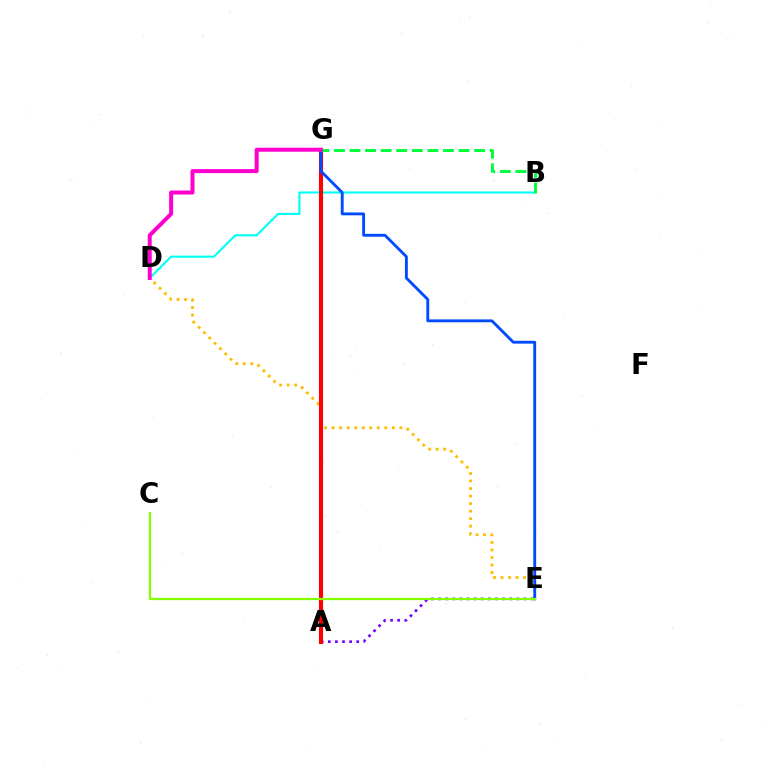{('D', 'E'): [{'color': '#ffbd00', 'line_style': 'dotted', 'thickness': 2.04}], ('B', 'D'): [{'color': '#00fff6', 'line_style': 'solid', 'thickness': 1.52}], ('A', 'E'): [{'color': '#7200ff', 'line_style': 'dotted', 'thickness': 1.93}], ('A', 'G'): [{'color': '#ff0000', 'line_style': 'solid', 'thickness': 2.96}], ('E', 'G'): [{'color': '#004bff', 'line_style': 'solid', 'thickness': 2.06}], ('C', 'E'): [{'color': '#84ff00', 'line_style': 'solid', 'thickness': 1.61}], ('B', 'G'): [{'color': '#00ff39', 'line_style': 'dashed', 'thickness': 2.12}], ('D', 'G'): [{'color': '#ff00cf', 'line_style': 'solid', 'thickness': 2.88}]}